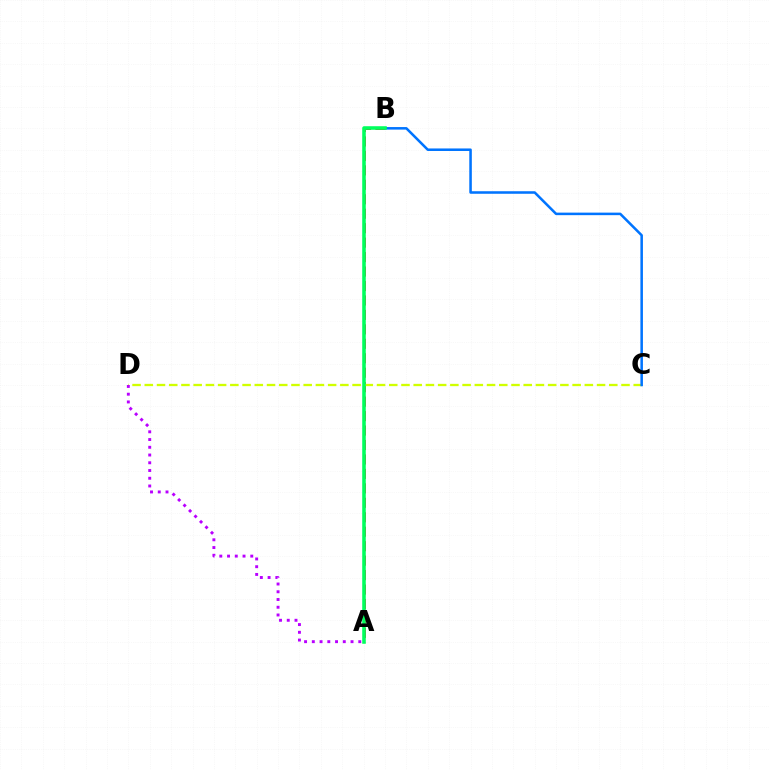{('A', 'B'): [{'color': '#ff0000', 'line_style': 'dashed', 'thickness': 1.96}, {'color': '#00ff5c', 'line_style': 'solid', 'thickness': 2.56}], ('C', 'D'): [{'color': '#d1ff00', 'line_style': 'dashed', 'thickness': 1.66}], ('B', 'C'): [{'color': '#0074ff', 'line_style': 'solid', 'thickness': 1.83}], ('A', 'D'): [{'color': '#b900ff', 'line_style': 'dotted', 'thickness': 2.1}]}